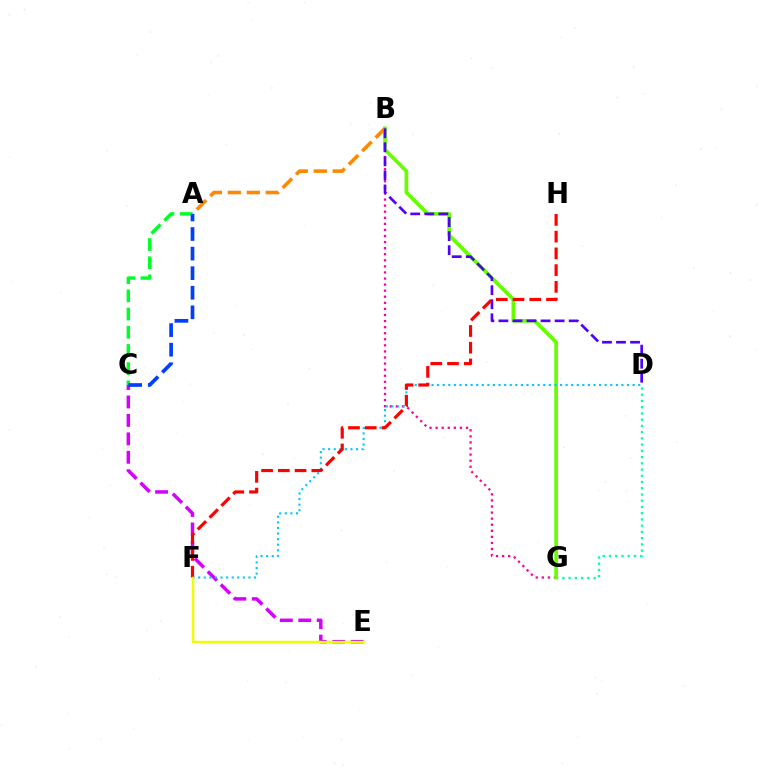{('C', 'E'): [{'color': '#d600ff', 'line_style': 'dashed', 'thickness': 2.51}], ('D', 'G'): [{'color': '#00ffaf', 'line_style': 'dotted', 'thickness': 1.69}], ('A', 'B'): [{'color': '#ff8800', 'line_style': 'dashed', 'thickness': 2.58}], ('B', 'G'): [{'color': '#ff00a0', 'line_style': 'dotted', 'thickness': 1.65}, {'color': '#66ff00', 'line_style': 'solid', 'thickness': 2.63}], ('B', 'D'): [{'color': '#4f00ff', 'line_style': 'dashed', 'thickness': 1.91}], ('D', 'F'): [{'color': '#00c7ff', 'line_style': 'dotted', 'thickness': 1.52}], ('A', 'C'): [{'color': '#00ff27', 'line_style': 'dashed', 'thickness': 2.47}, {'color': '#003fff', 'line_style': 'dashed', 'thickness': 2.66}], ('F', 'H'): [{'color': '#ff0000', 'line_style': 'dashed', 'thickness': 2.27}], ('E', 'F'): [{'color': '#eeff00', 'line_style': 'solid', 'thickness': 1.78}]}